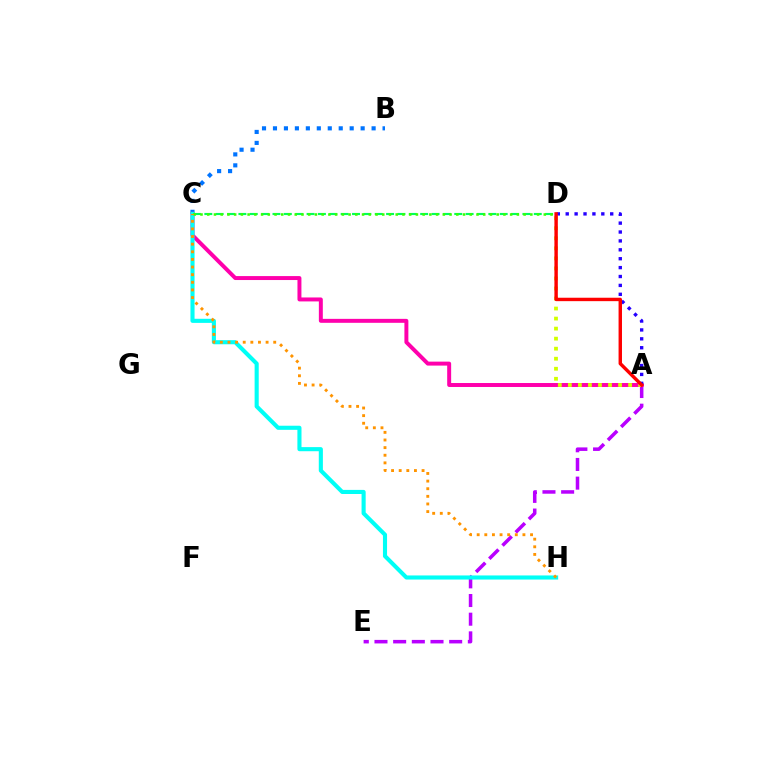{('A', 'E'): [{'color': '#b900ff', 'line_style': 'dashed', 'thickness': 2.54}], ('B', 'C'): [{'color': '#0074ff', 'line_style': 'dotted', 'thickness': 2.98}], ('A', 'C'): [{'color': '#ff00ac', 'line_style': 'solid', 'thickness': 2.85}], ('C', 'H'): [{'color': '#00fff6', 'line_style': 'solid', 'thickness': 2.95}, {'color': '#ff9400', 'line_style': 'dotted', 'thickness': 2.07}], ('A', 'D'): [{'color': '#d1ff00', 'line_style': 'dotted', 'thickness': 2.73}, {'color': '#2500ff', 'line_style': 'dotted', 'thickness': 2.42}, {'color': '#ff0000', 'line_style': 'solid', 'thickness': 2.46}], ('C', 'D'): [{'color': '#00ff5c', 'line_style': 'dashed', 'thickness': 1.54}, {'color': '#3dff00', 'line_style': 'dotted', 'thickness': 1.83}]}